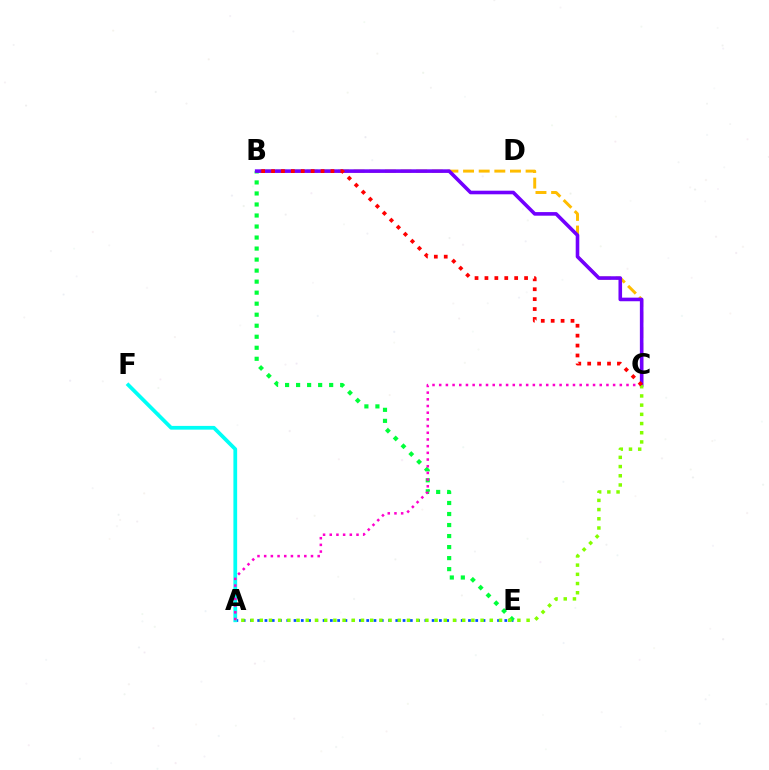{('A', 'E'): [{'color': '#004bff', 'line_style': 'dotted', 'thickness': 1.97}], ('B', 'E'): [{'color': '#00ff39', 'line_style': 'dotted', 'thickness': 2.99}], ('A', 'F'): [{'color': '#00fff6', 'line_style': 'solid', 'thickness': 2.7}], ('A', 'C'): [{'color': '#ff00cf', 'line_style': 'dotted', 'thickness': 1.82}, {'color': '#84ff00', 'line_style': 'dotted', 'thickness': 2.5}], ('B', 'C'): [{'color': '#ffbd00', 'line_style': 'dashed', 'thickness': 2.12}, {'color': '#7200ff', 'line_style': 'solid', 'thickness': 2.59}, {'color': '#ff0000', 'line_style': 'dotted', 'thickness': 2.69}]}